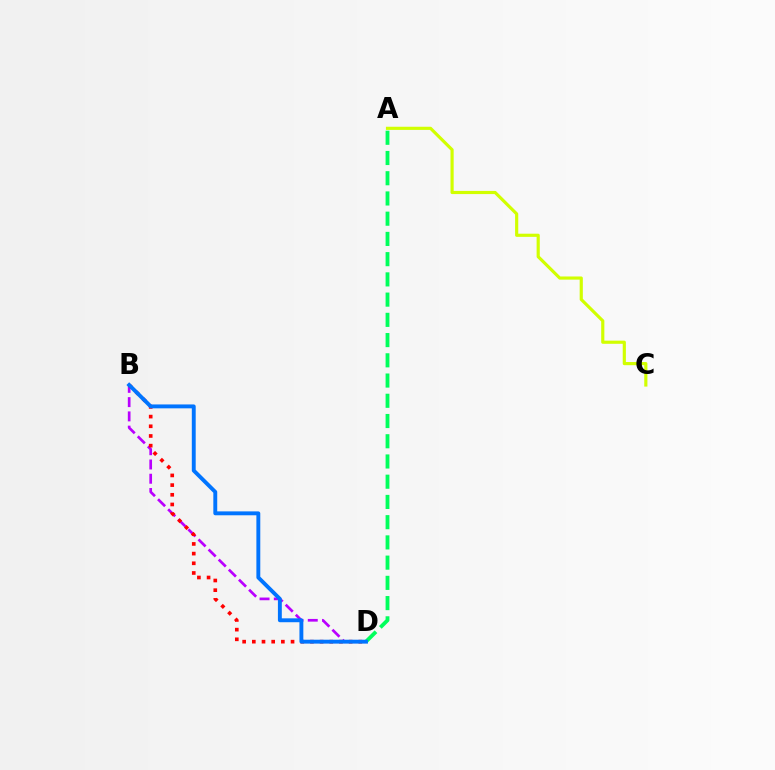{('B', 'D'): [{'color': '#b900ff', 'line_style': 'dashed', 'thickness': 1.94}, {'color': '#ff0000', 'line_style': 'dotted', 'thickness': 2.63}, {'color': '#0074ff', 'line_style': 'solid', 'thickness': 2.8}], ('A', 'D'): [{'color': '#00ff5c', 'line_style': 'dashed', 'thickness': 2.75}], ('A', 'C'): [{'color': '#d1ff00', 'line_style': 'solid', 'thickness': 2.27}]}